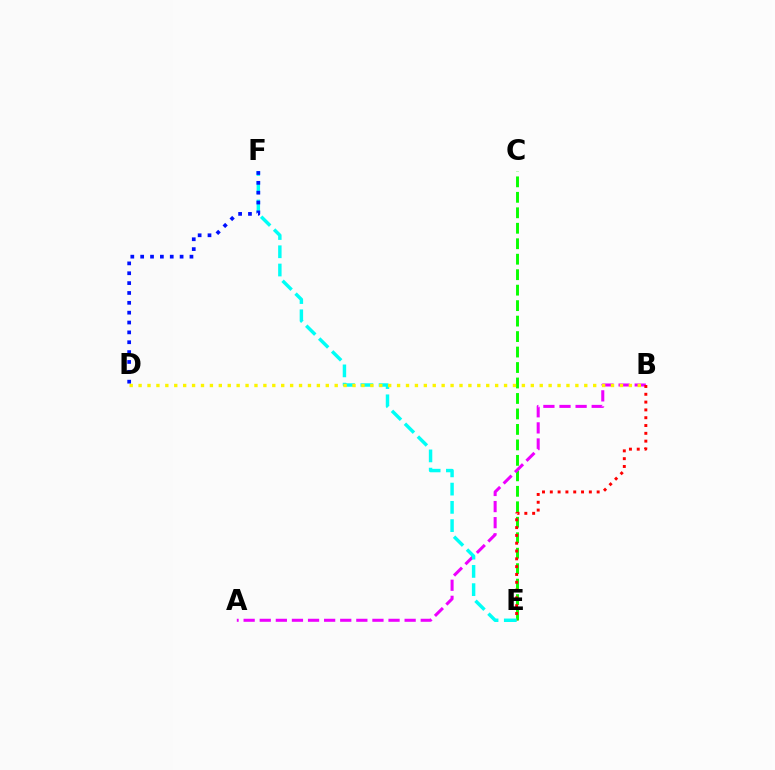{('C', 'E'): [{'color': '#08ff00', 'line_style': 'dashed', 'thickness': 2.1}], ('A', 'B'): [{'color': '#ee00ff', 'line_style': 'dashed', 'thickness': 2.19}], ('B', 'E'): [{'color': '#ff0000', 'line_style': 'dotted', 'thickness': 2.12}], ('E', 'F'): [{'color': '#00fff6', 'line_style': 'dashed', 'thickness': 2.48}], ('B', 'D'): [{'color': '#fcf500', 'line_style': 'dotted', 'thickness': 2.42}], ('D', 'F'): [{'color': '#0010ff', 'line_style': 'dotted', 'thickness': 2.68}]}